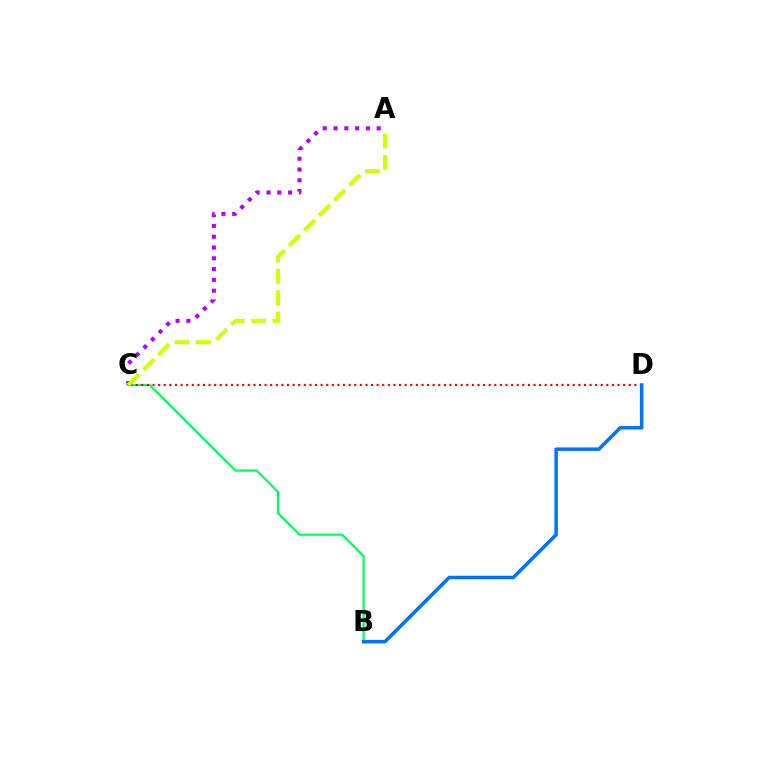{('A', 'C'): [{'color': '#b900ff', 'line_style': 'dotted', 'thickness': 2.93}, {'color': '#d1ff00', 'line_style': 'dashed', 'thickness': 2.9}], ('B', 'C'): [{'color': '#00ff5c', 'line_style': 'solid', 'thickness': 1.58}], ('C', 'D'): [{'color': '#ff0000', 'line_style': 'dotted', 'thickness': 1.52}], ('B', 'D'): [{'color': '#0074ff', 'line_style': 'solid', 'thickness': 2.52}]}